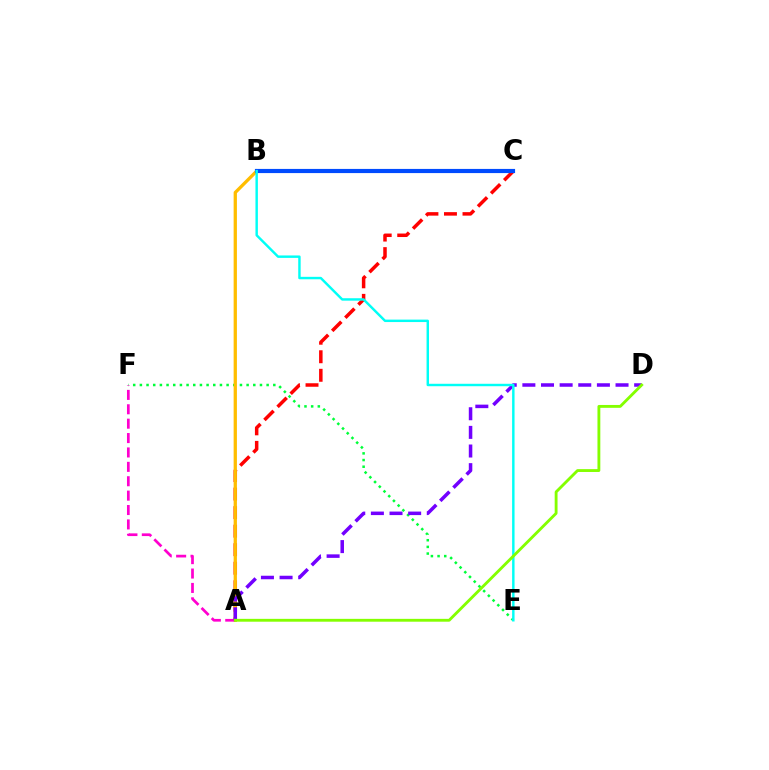{('A', 'C'): [{'color': '#ff0000', 'line_style': 'dashed', 'thickness': 2.52}], ('E', 'F'): [{'color': '#00ff39', 'line_style': 'dotted', 'thickness': 1.81}], ('A', 'B'): [{'color': '#ffbd00', 'line_style': 'solid', 'thickness': 2.36}], ('A', 'F'): [{'color': '#ff00cf', 'line_style': 'dashed', 'thickness': 1.96}], ('B', 'C'): [{'color': '#004bff', 'line_style': 'solid', 'thickness': 3.0}], ('A', 'D'): [{'color': '#7200ff', 'line_style': 'dashed', 'thickness': 2.53}, {'color': '#84ff00', 'line_style': 'solid', 'thickness': 2.05}], ('B', 'E'): [{'color': '#00fff6', 'line_style': 'solid', 'thickness': 1.76}]}